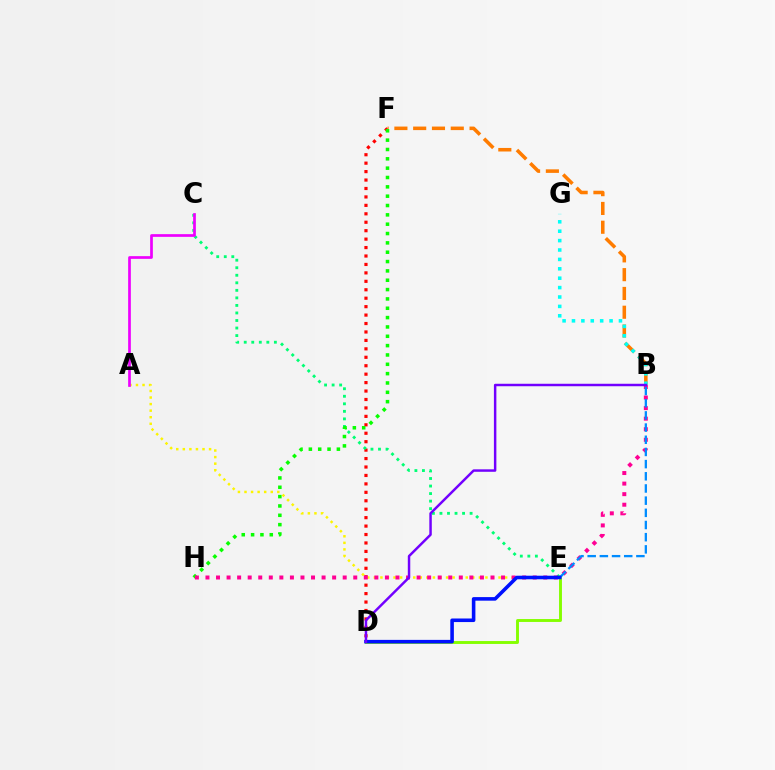{('D', 'F'): [{'color': '#ff0000', 'line_style': 'dotted', 'thickness': 2.29}], ('B', 'F'): [{'color': '#ff7c00', 'line_style': 'dashed', 'thickness': 2.55}], ('C', 'E'): [{'color': '#00ff74', 'line_style': 'dotted', 'thickness': 2.05}], ('F', 'H'): [{'color': '#08ff00', 'line_style': 'dotted', 'thickness': 2.54}], ('D', 'E'): [{'color': '#84ff00', 'line_style': 'solid', 'thickness': 2.09}, {'color': '#0010ff', 'line_style': 'solid', 'thickness': 2.57}], ('A', 'E'): [{'color': '#fcf500', 'line_style': 'dotted', 'thickness': 1.78}], ('B', 'G'): [{'color': '#00fff6', 'line_style': 'dotted', 'thickness': 2.55}], ('A', 'C'): [{'color': '#ee00ff', 'line_style': 'solid', 'thickness': 1.95}], ('B', 'H'): [{'color': '#ff0094', 'line_style': 'dotted', 'thickness': 2.87}], ('B', 'E'): [{'color': '#008cff', 'line_style': 'dashed', 'thickness': 1.65}], ('B', 'D'): [{'color': '#7200ff', 'line_style': 'solid', 'thickness': 1.78}]}